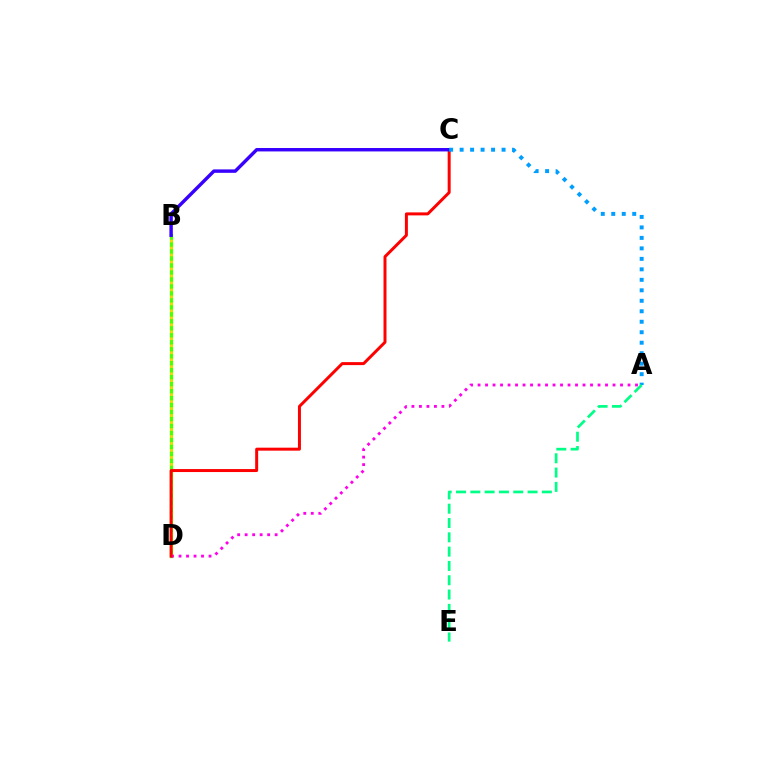{('B', 'D'): [{'color': '#4fff00', 'line_style': 'solid', 'thickness': 2.36}, {'color': '#ffd500', 'line_style': 'dotted', 'thickness': 1.9}], ('A', 'D'): [{'color': '#ff00ed', 'line_style': 'dotted', 'thickness': 2.04}], ('C', 'D'): [{'color': '#ff0000', 'line_style': 'solid', 'thickness': 2.14}], ('B', 'C'): [{'color': '#3700ff', 'line_style': 'solid', 'thickness': 2.46}], ('A', 'C'): [{'color': '#009eff', 'line_style': 'dotted', 'thickness': 2.85}], ('A', 'E'): [{'color': '#00ff86', 'line_style': 'dashed', 'thickness': 1.94}]}